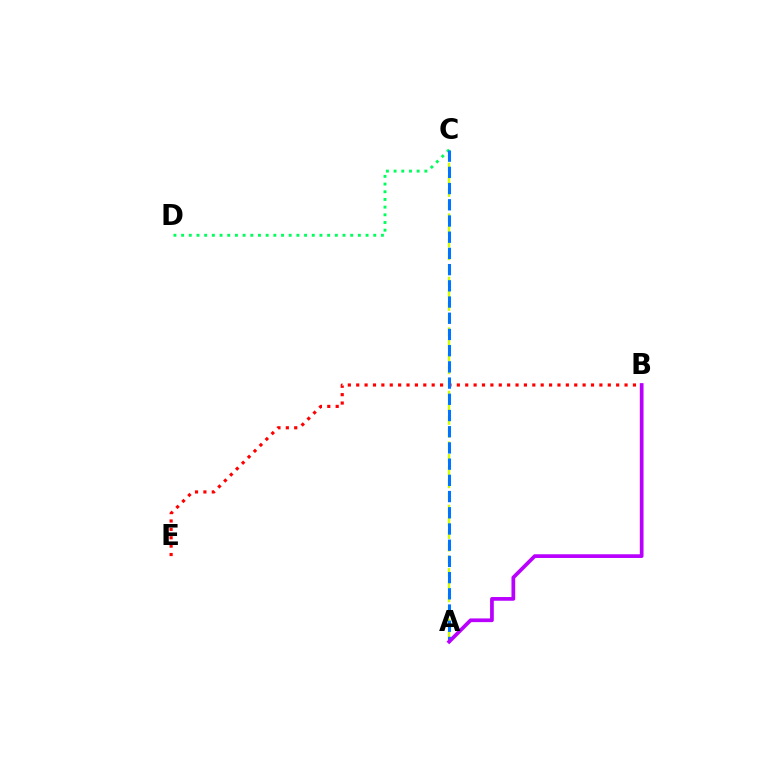{('A', 'C'): [{'color': '#d1ff00', 'line_style': 'dashed', 'thickness': 1.72}, {'color': '#0074ff', 'line_style': 'dashed', 'thickness': 2.2}], ('B', 'E'): [{'color': '#ff0000', 'line_style': 'dotted', 'thickness': 2.28}], ('C', 'D'): [{'color': '#00ff5c', 'line_style': 'dotted', 'thickness': 2.09}], ('A', 'B'): [{'color': '#b900ff', 'line_style': 'solid', 'thickness': 2.67}]}